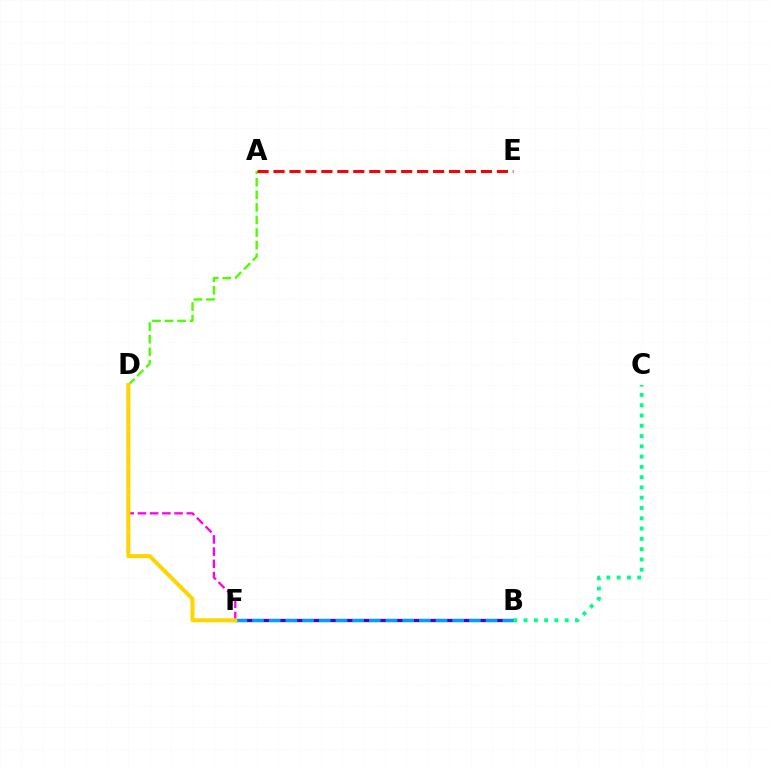{('B', 'F'): [{'color': '#3700ff', 'line_style': 'solid', 'thickness': 2.35}, {'color': '#009eff', 'line_style': 'dashed', 'thickness': 2.27}], ('D', 'F'): [{'color': '#ff00ed', 'line_style': 'dashed', 'thickness': 1.66}, {'color': '#ffd500', 'line_style': 'solid', 'thickness': 2.89}], ('B', 'C'): [{'color': '#00ff86', 'line_style': 'dotted', 'thickness': 2.79}], ('A', 'D'): [{'color': '#4fff00', 'line_style': 'dashed', 'thickness': 1.71}], ('A', 'E'): [{'color': '#ff0000', 'line_style': 'dashed', 'thickness': 2.17}]}